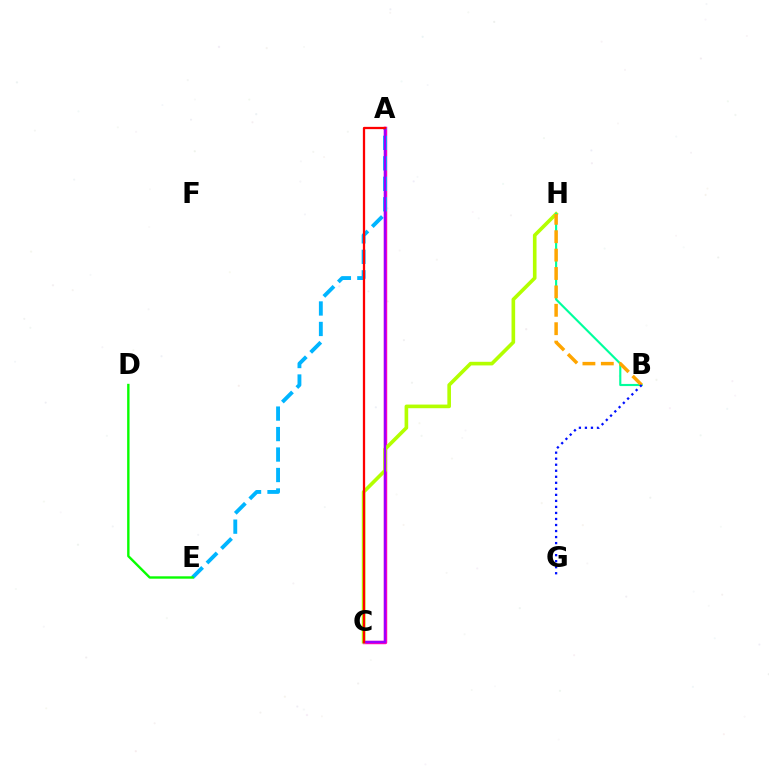{('A', 'C'): [{'color': '#ff00bd', 'line_style': 'solid', 'thickness': 2.47}, {'color': '#9b00ff', 'line_style': 'solid', 'thickness': 1.63}, {'color': '#ff0000', 'line_style': 'solid', 'thickness': 1.64}], ('A', 'E'): [{'color': '#00b5ff', 'line_style': 'dashed', 'thickness': 2.78}], ('C', 'H'): [{'color': '#b3ff00', 'line_style': 'solid', 'thickness': 2.61}], ('B', 'H'): [{'color': '#00ff9d', 'line_style': 'solid', 'thickness': 1.54}, {'color': '#ffa500', 'line_style': 'dashed', 'thickness': 2.5}], ('D', 'E'): [{'color': '#08ff00', 'line_style': 'solid', 'thickness': 1.72}], ('B', 'G'): [{'color': '#0010ff', 'line_style': 'dotted', 'thickness': 1.64}]}